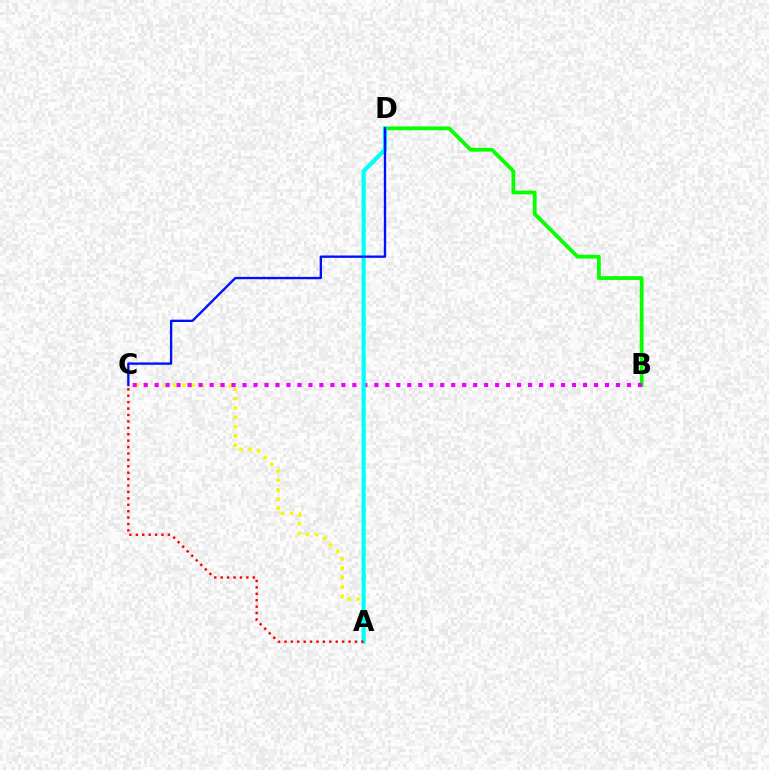{('B', 'D'): [{'color': '#08ff00', 'line_style': 'solid', 'thickness': 2.72}], ('A', 'C'): [{'color': '#fcf500', 'line_style': 'dotted', 'thickness': 2.53}, {'color': '#ff0000', 'line_style': 'dotted', 'thickness': 1.74}], ('B', 'C'): [{'color': '#ee00ff', 'line_style': 'dotted', 'thickness': 2.98}], ('A', 'D'): [{'color': '#00fff6', 'line_style': 'solid', 'thickness': 2.99}], ('C', 'D'): [{'color': '#0010ff', 'line_style': 'solid', 'thickness': 1.69}]}